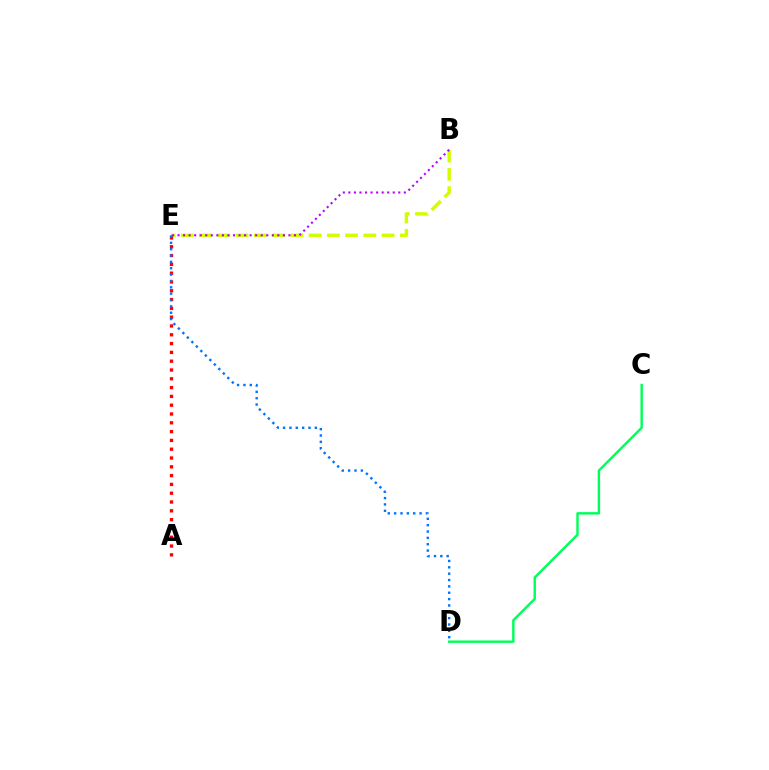{('B', 'E'): [{'color': '#d1ff00', 'line_style': 'dashed', 'thickness': 2.48}, {'color': '#b900ff', 'line_style': 'dotted', 'thickness': 1.51}], ('C', 'D'): [{'color': '#00ff5c', 'line_style': 'solid', 'thickness': 1.75}], ('A', 'E'): [{'color': '#ff0000', 'line_style': 'dotted', 'thickness': 2.39}], ('D', 'E'): [{'color': '#0074ff', 'line_style': 'dotted', 'thickness': 1.73}]}